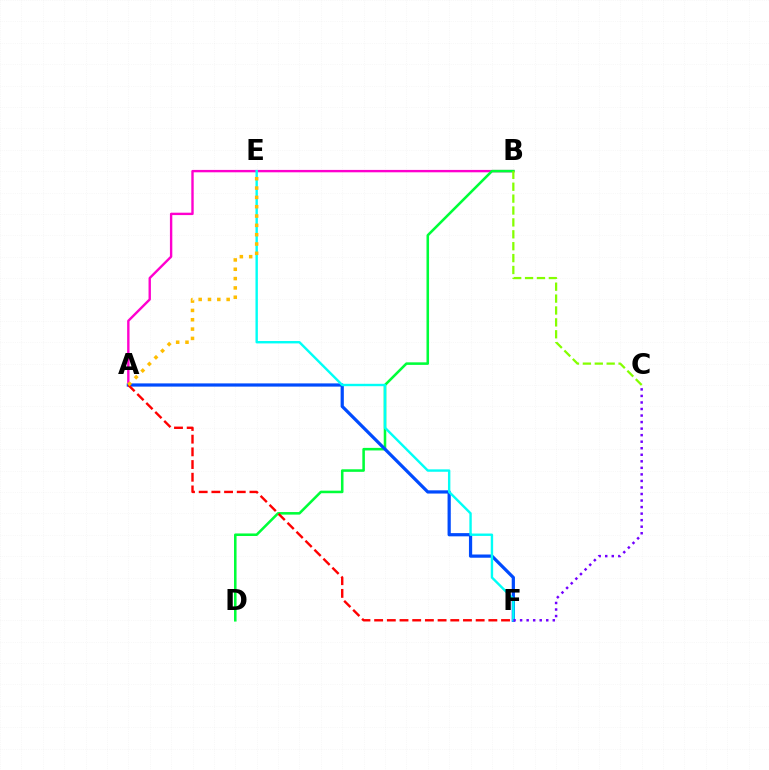{('A', 'B'): [{'color': '#ff00cf', 'line_style': 'solid', 'thickness': 1.72}], ('B', 'D'): [{'color': '#00ff39', 'line_style': 'solid', 'thickness': 1.84}], ('A', 'F'): [{'color': '#004bff', 'line_style': 'solid', 'thickness': 2.32}, {'color': '#ff0000', 'line_style': 'dashed', 'thickness': 1.72}], ('E', 'F'): [{'color': '#00fff6', 'line_style': 'solid', 'thickness': 1.73}], ('C', 'F'): [{'color': '#7200ff', 'line_style': 'dotted', 'thickness': 1.78}], ('B', 'C'): [{'color': '#84ff00', 'line_style': 'dashed', 'thickness': 1.62}], ('A', 'E'): [{'color': '#ffbd00', 'line_style': 'dotted', 'thickness': 2.53}]}